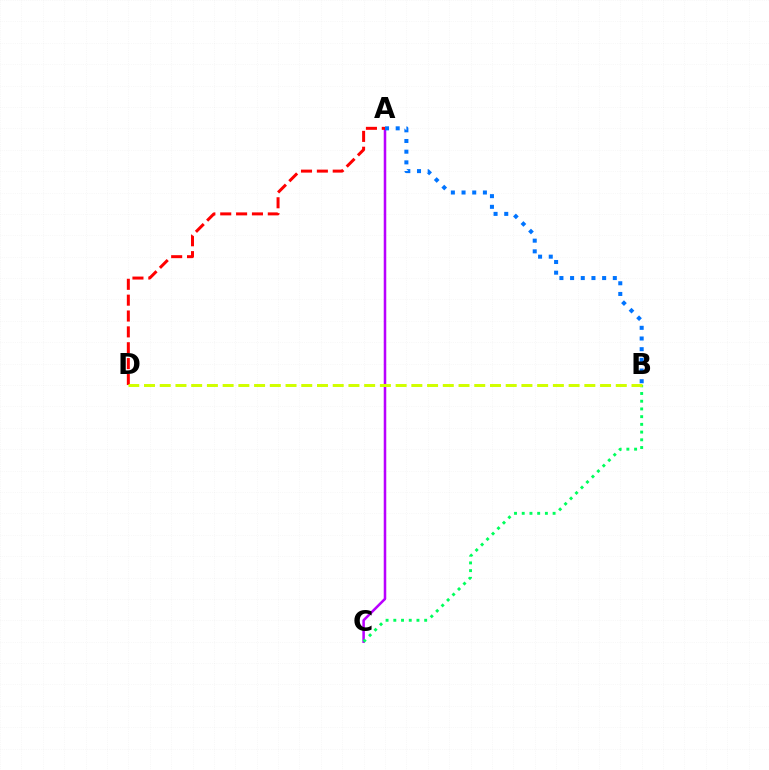{('A', 'C'): [{'color': '#b900ff', 'line_style': 'solid', 'thickness': 1.83}], ('B', 'C'): [{'color': '#00ff5c', 'line_style': 'dotted', 'thickness': 2.1}], ('A', 'D'): [{'color': '#ff0000', 'line_style': 'dashed', 'thickness': 2.15}], ('A', 'B'): [{'color': '#0074ff', 'line_style': 'dotted', 'thickness': 2.9}], ('B', 'D'): [{'color': '#d1ff00', 'line_style': 'dashed', 'thickness': 2.14}]}